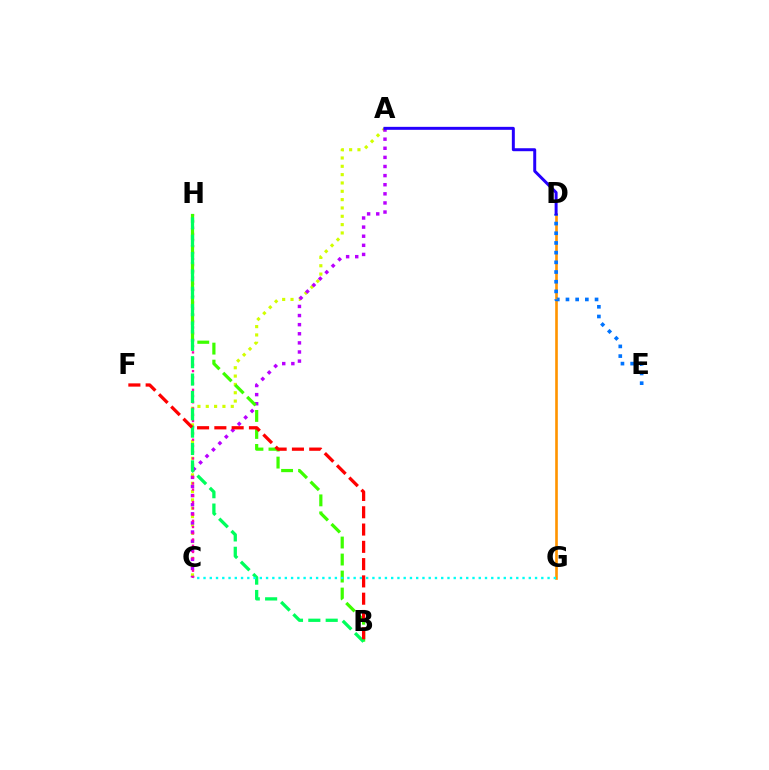{('A', 'C'): [{'color': '#d1ff00', 'line_style': 'dotted', 'thickness': 2.26}, {'color': '#b900ff', 'line_style': 'dotted', 'thickness': 2.48}], ('C', 'H'): [{'color': '#ff00ac', 'line_style': 'dotted', 'thickness': 1.69}], ('B', 'H'): [{'color': '#3dff00', 'line_style': 'dashed', 'thickness': 2.31}, {'color': '#00ff5c', 'line_style': 'dashed', 'thickness': 2.36}], ('D', 'G'): [{'color': '#ff9400', 'line_style': 'solid', 'thickness': 1.9}], ('B', 'F'): [{'color': '#ff0000', 'line_style': 'dashed', 'thickness': 2.35}], ('C', 'G'): [{'color': '#00fff6', 'line_style': 'dotted', 'thickness': 1.7}], ('D', 'E'): [{'color': '#0074ff', 'line_style': 'dotted', 'thickness': 2.63}], ('A', 'D'): [{'color': '#2500ff', 'line_style': 'solid', 'thickness': 2.14}]}